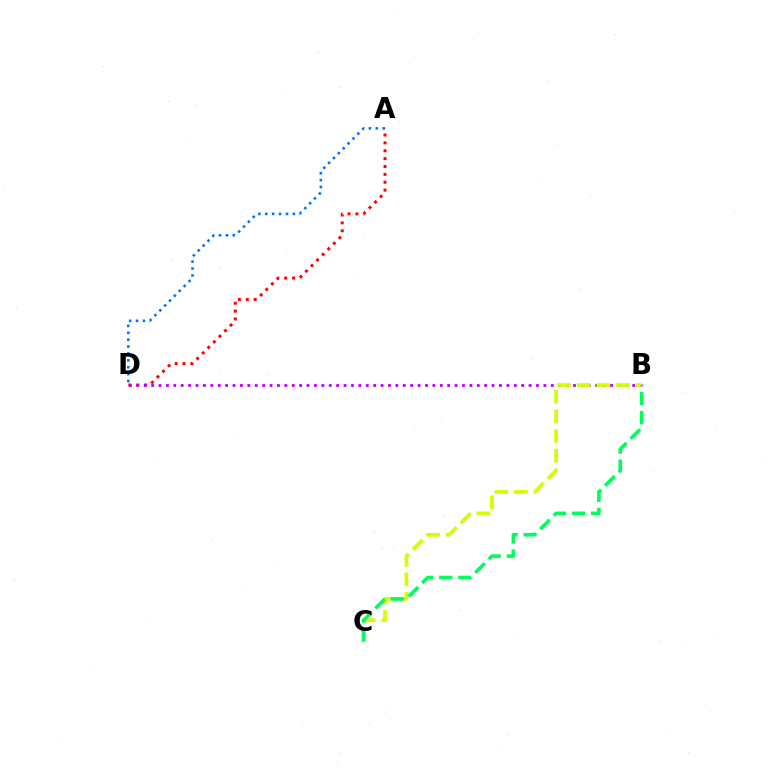{('A', 'D'): [{'color': '#0074ff', 'line_style': 'dotted', 'thickness': 1.87}, {'color': '#ff0000', 'line_style': 'dotted', 'thickness': 2.14}], ('B', 'D'): [{'color': '#b900ff', 'line_style': 'dotted', 'thickness': 2.01}], ('B', 'C'): [{'color': '#d1ff00', 'line_style': 'dashed', 'thickness': 2.67}, {'color': '#00ff5c', 'line_style': 'dashed', 'thickness': 2.59}]}